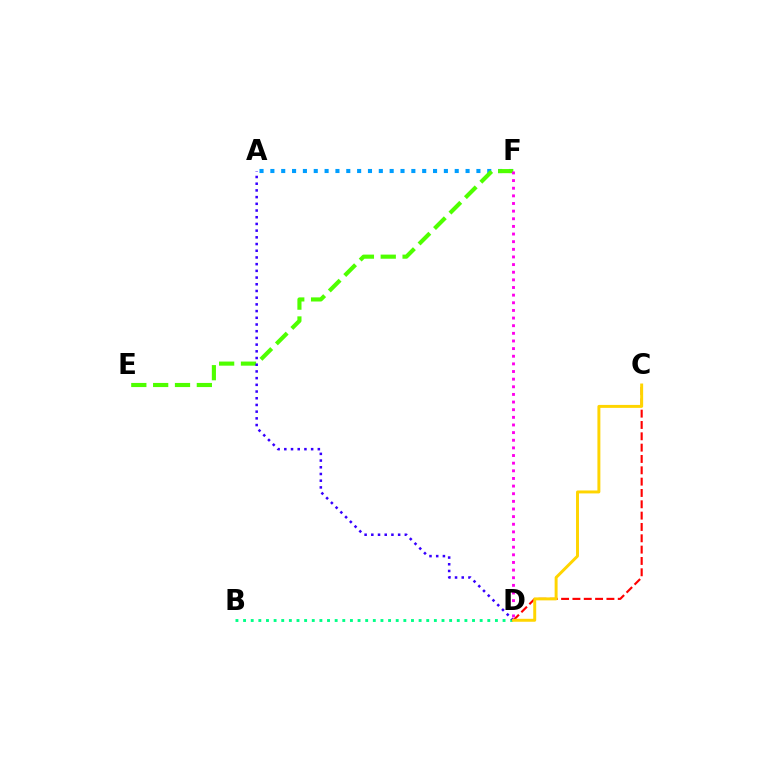{('A', 'F'): [{'color': '#009eff', 'line_style': 'dotted', 'thickness': 2.95}], ('B', 'D'): [{'color': '#00ff86', 'line_style': 'dotted', 'thickness': 2.07}], ('E', 'F'): [{'color': '#4fff00', 'line_style': 'dashed', 'thickness': 2.97}], ('C', 'D'): [{'color': '#ff0000', 'line_style': 'dashed', 'thickness': 1.54}, {'color': '#ffd500', 'line_style': 'solid', 'thickness': 2.12}], ('A', 'D'): [{'color': '#3700ff', 'line_style': 'dotted', 'thickness': 1.82}], ('D', 'F'): [{'color': '#ff00ed', 'line_style': 'dotted', 'thickness': 2.08}]}